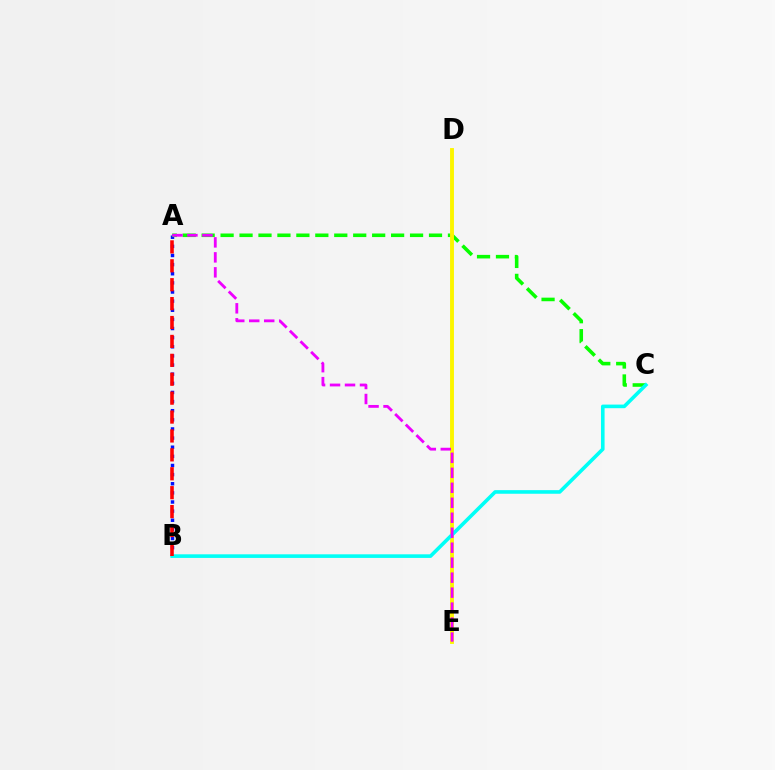{('A', 'B'): [{'color': '#0010ff', 'line_style': 'dotted', 'thickness': 2.48}, {'color': '#ff0000', 'line_style': 'dashed', 'thickness': 2.57}], ('A', 'C'): [{'color': '#08ff00', 'line_style': 'dashed', 'thickness': 2.57}], ('D', 'E'): [{'color': '#fcf500', 'line_style': 'solid', 'thickness': 2.8}], ('B', 'C'): [{'color': '#00fff6', 'line_style': 'solid', 'thickness': 2.6}], ('A', 'E'): [{'color': '#ee00ff', 'line_style': 'dashed', 'thickness': 2.03}]}